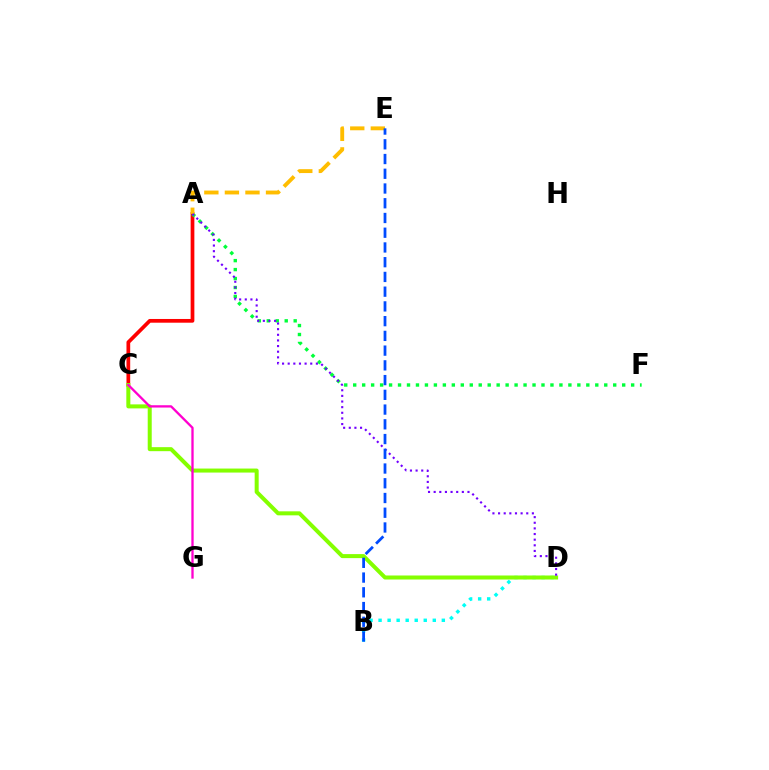{('A', 'C'): [{'color': '#ff0000', 'line_style': 'solid', 'thickness': 2.68}], ('B', 'D'): [{'color': '#00fff6', 'line_style': 'dotted', 'thickness': 2.46}], ('A', 'F'): [{'color': '#00ff39', 'line_style': 'dotted', 'thickness': 2.44}], ('C', 'D'): [{'color': '#84ff00', 'line_style': 'solid', 'thickness': 2.89}], ('C', 'G'): [{'color': '#ff00cf', 'line_style': 'solid', 'thickness': 1.66}], ('A', 'E'): [{'color': '#ffbd00', 'line_style': 'dashed', 'thickness': 2.79}], ('A', 'D'): [{'color': '#7200ff', 'line_style': 'dotted', 'thickness': 1.53}], ('B', 'E'): [{'color': '#004bff', 'line_style': 'dashed', 'thickness': 2.0}]}